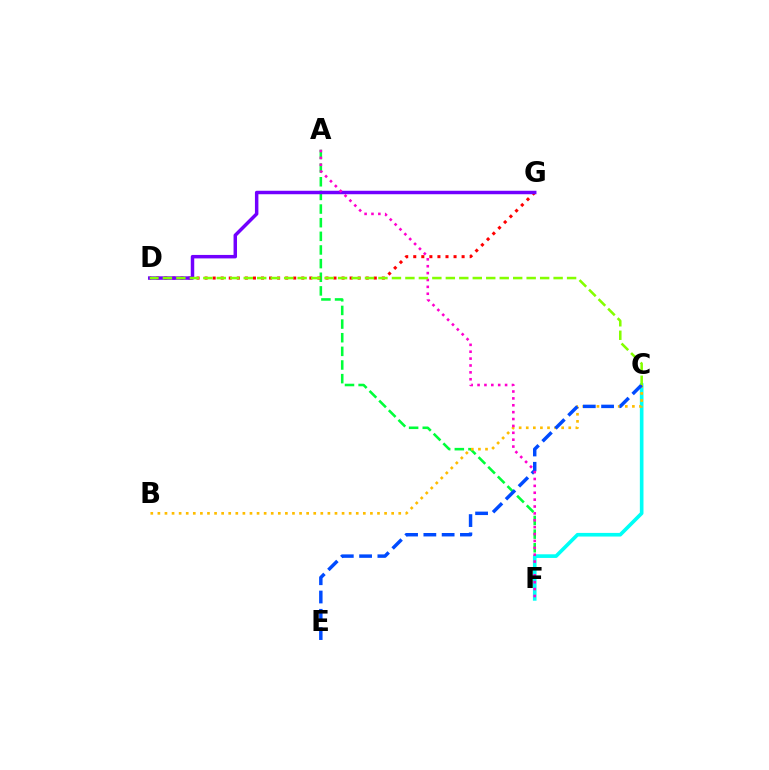{('A', 'F'): [{'color': '#00ff39', 'line_style': 'dashed', 'thickness': 1.85}, {'color': '#ff00cf', 'line_style': 'dotted', 'thickness': 1.87}], ('D', 'G'): [{'color': '#ff0000', 'line_style': 'dotted', 'thickness': 2.19}, {'color': '#7200ff', 'line_style': 'solid', 'thickness': 2.5}], ('C', 'F'): [{'color': '#00fff6', 'line_style': 'solid', 'thickness': 2.62}], ('B', 'C'): [{'color': '#ffbd00', 'line_style': 'dotted', 'thickness': 1.92}], ('C', 'E'): [{'color': '#004bff', 'line_style': 'dashed', 'thickness': 2.48}], ('C', 'D'): [{'color': '#84ff00', 'line_style': 'dashed', 'thickness': 1.83}]}